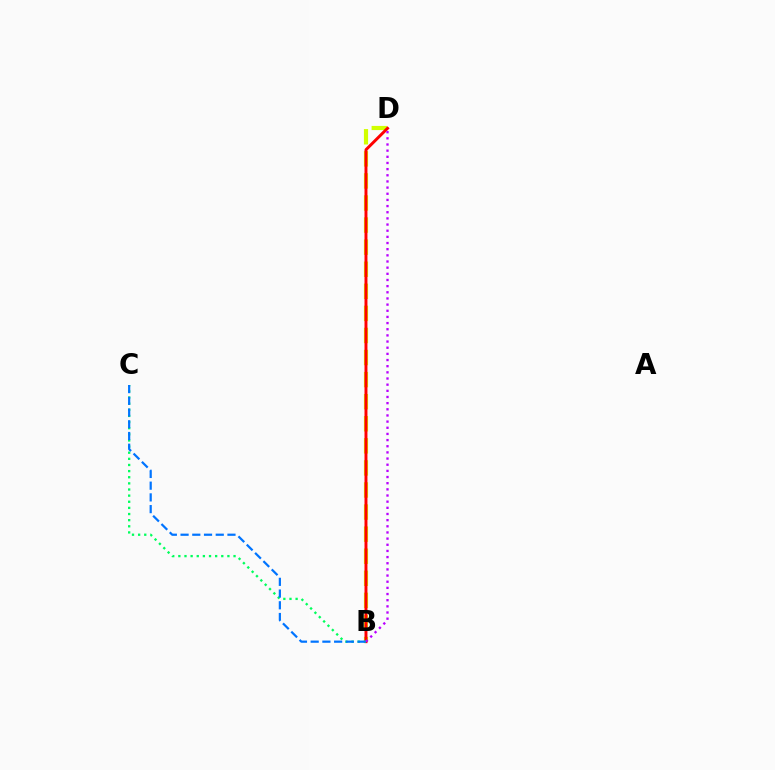{('B', 'D'): [{'color': '#d1ff00', 'line_style': 'dashed', 'thickness': 3.0}, {'color': '#ff0000', 'line_style': 'solid', 'thickness': 2.13}, {'color': '#b900ff', 'line_style': 'dotted', 'thickness': 1.67}], ('B', 'C'): [{'color': '#00ff5c', 'line_style': 'dotted', 'thickness': 1.67}, {'color': '#0074ff', 'line_style': 'dashed', 'thickness': 1.59}]}